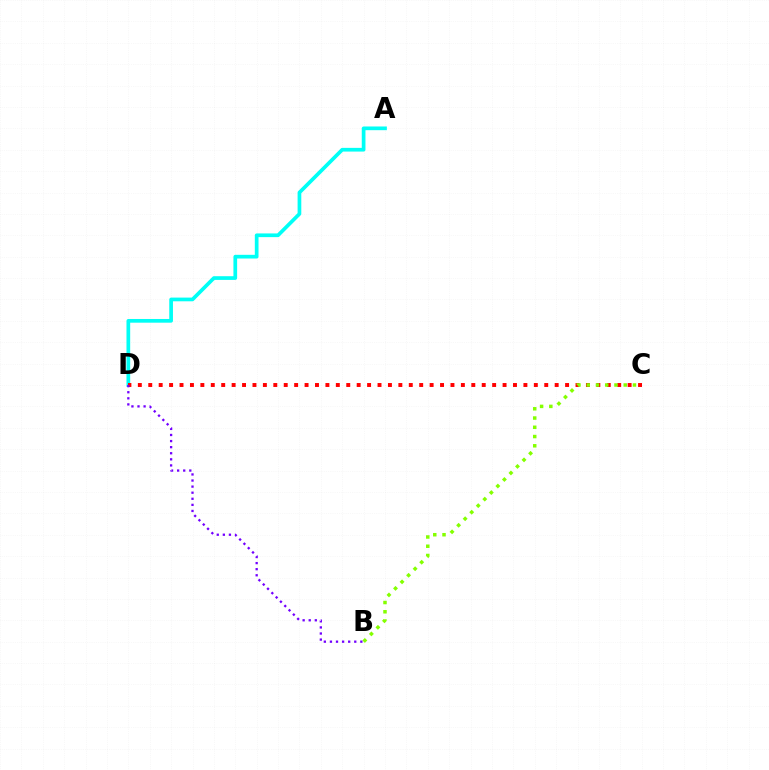{('A', 'D'): [{'color': '#00fff6', 'line_style': 'solid', 'thickness': 2.67}], ('C', 'D'): [{'color': '#ff0000', 'line_style': 'dotted', 'thickness': 2.83}], ('B', 'C'): [{'color': '#84ff00', 'line_style': 'dotted', 'thickness': 2.51}], ('B', 'D'): [{'color': '#7200ff', 'line_style': 'dotted', 'thickness': 1.65}]}